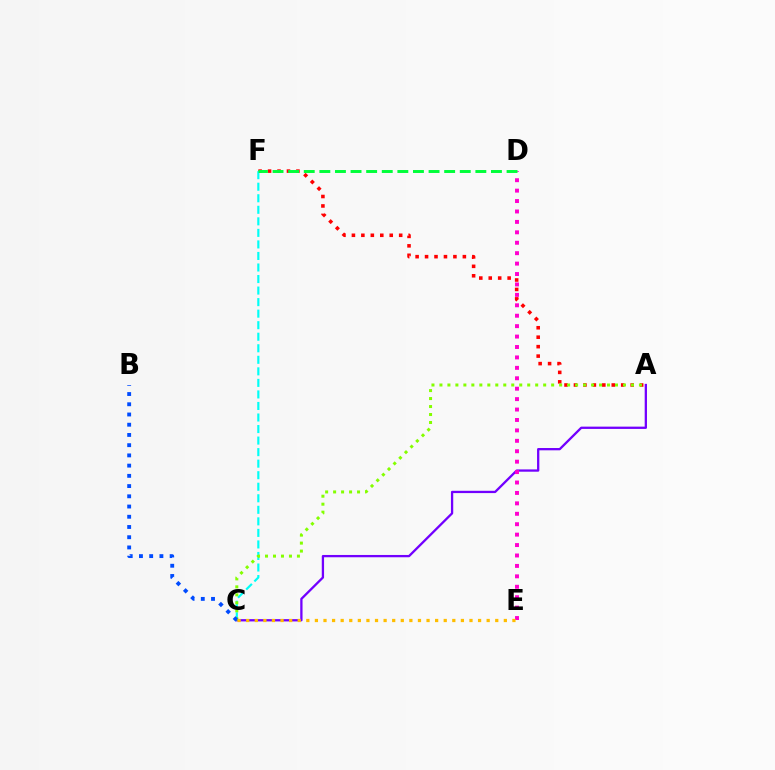{('A', 'C'): [{'color': '#7200ff', 'line_style': 'solid', 'thickness': 1.65}, {'color': '#84ff00', 'line_style': 'dotted', 'thickness': 2.17}], ('A', 'F'): [{'color': '#ff0000', 'line_style': 'dotted', 'thickness': 2.57}], ('D', 'E'): [{'color': '#ff00cf', 'line_style': 'dotted', 'thickness': 2.83}], ('C', 'F'): [{'color': '#00fff6', 'line_style': 'dashed', 'thickness': 1.57}], ('D', 'F'): [{'color': '#00ff39', 'line_style': 'dashed', 'thickness': 2.12}], ('B', 'C'): [{'color': '#004bff', 'line_style': 'dotted', 'thickness': 2.78}], ('C', 'E'): [{'color': '#ffbd00', 'line_style': 'dotted', 'thickness': 2.33}]}